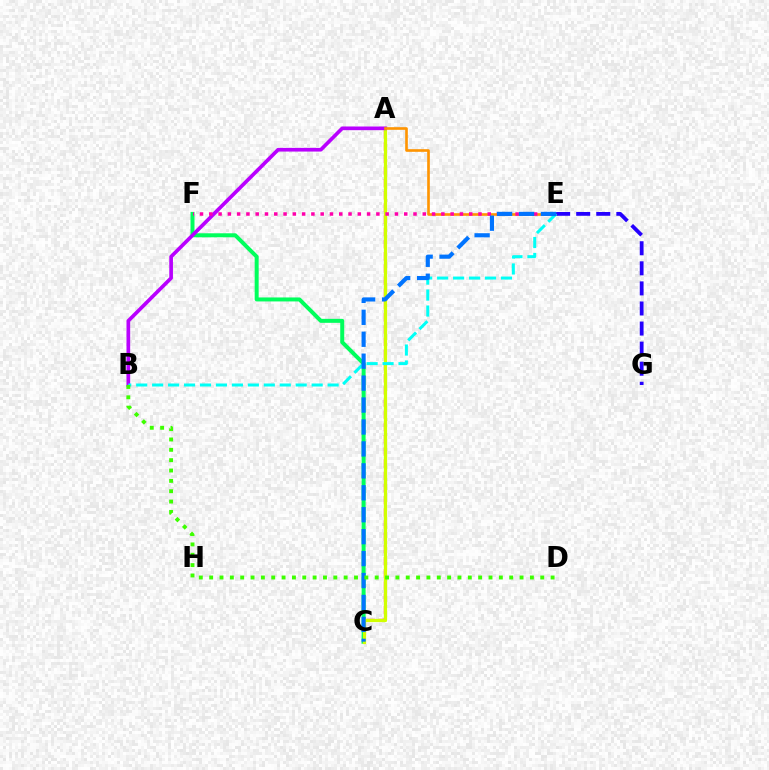{('A', 'C'): [{'color': '#ff0000', 'line_style': 'dashed', 'thickness': 1.66}, {'color': '#d1ff00', 'line_style': 'solid', 'thickness': 2.33}], ('C', 'F'): [{'color': '#00ff5c', 'line_style': 'solid', 'thickness': 2.87}], ('A', 'B'): [{'color': '#b900ff', 'line_style': 'solid', 'thickness': 2.65}], ('A', 'E'): [{'color': '#ff9400', 'line_style': 'solid', 'thickness': 1.89}], ('E', 'G'): [{'color': '#2500ff', 'line_style': 'dashed', 'thickness': 2.73}], ('B', 'E'): [{'color': '#00fff6', 'line_style': 'dashed', 'thickness': 2.17}], ('E', 'F'): [{'color': '#ff00ac', 'line_style': 'dotted', 'thickness': 2.52}], ('C', 'E'): [{'color': '#0074ff', 'line_style': 'dashed', 'thickness': 2.98}], ('B', 'D'): [{'color': '#3dff00', 'line_style': 'dotted', 'thickness': 2.81}]}